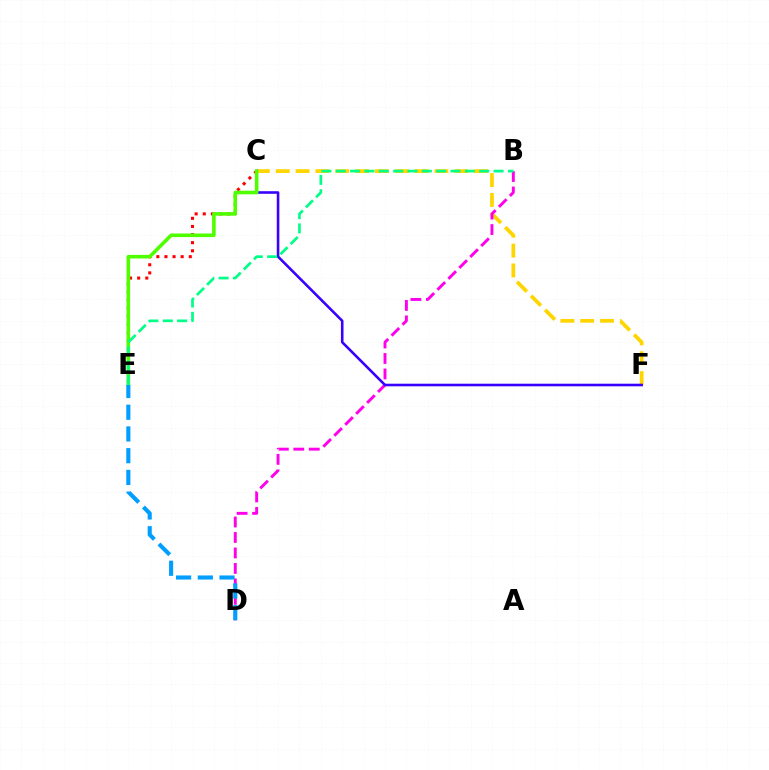{('C', 'F'): [{'color': '#ffd500', 'line_style': 'dashed', 'thickness': 2.7}, {'color': '#3700ff', 'line_style': 'solid', 'thickness': 1.86}], ('B', 'D'): [{'color': '#ff00ed', 'line_style': 'dashed', 'thickness': 2.1}], ('C', 'E'): [{'color': '#ff0000', 'line_style': 'dotted', 'thickness': 2.2}, {'color': '#4fff00', 'line_style': 'solid', 'thickness': 2.6}], ('D', 'E'): [{'color': '#009eff', 'line_style': 'dashed', 'thickness': 2.95}], ('B', 'E'): [{'color': '#00ff86', 'line_style': 'dashed', 'thickness': 1.95}]}